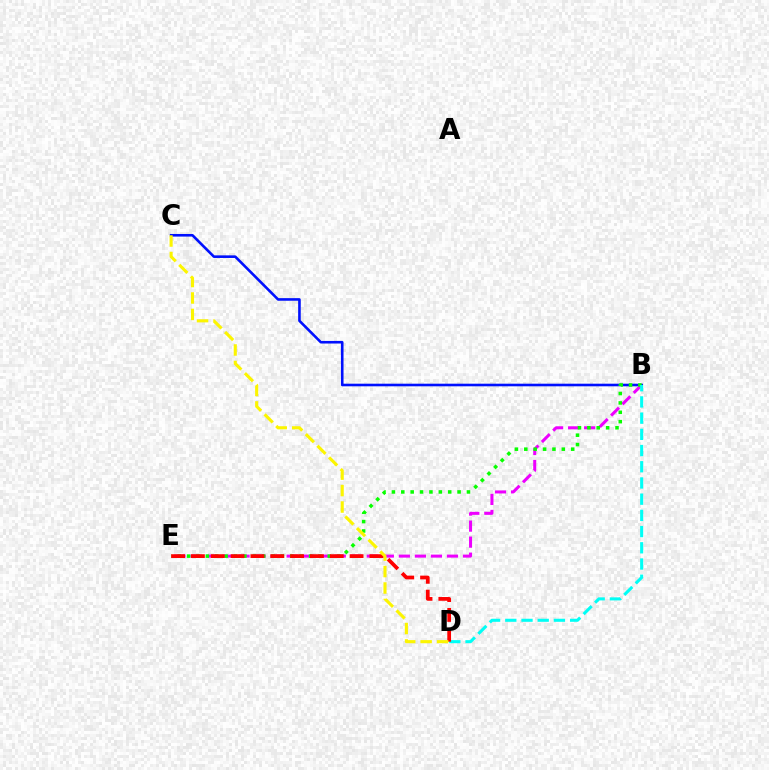{('B', 'C'): [{'color': '#0010ff', 'line_style': 'solid', 'thickness': 1.88}], ('B', 'E'): [{'color': '#ee00ff', 'line_style': 'dashed', 'thickness': 2.18}, {'color': '#08ff00', 'line_style': 'dotted', 'thickness': 2.55}], ('B', 'D'): [{'color': '#00fff6', 'line_style': 'dashed', 'thickness': 2.2}], ('D', 'E'): [{'color': '#ff0000', 'line_style': 'dashed', 'thickness': 2.69}], ('C', 'D'): [{'color': '#fcf500', 'line_style': 'dashed', 'thickness': 2.23}]}